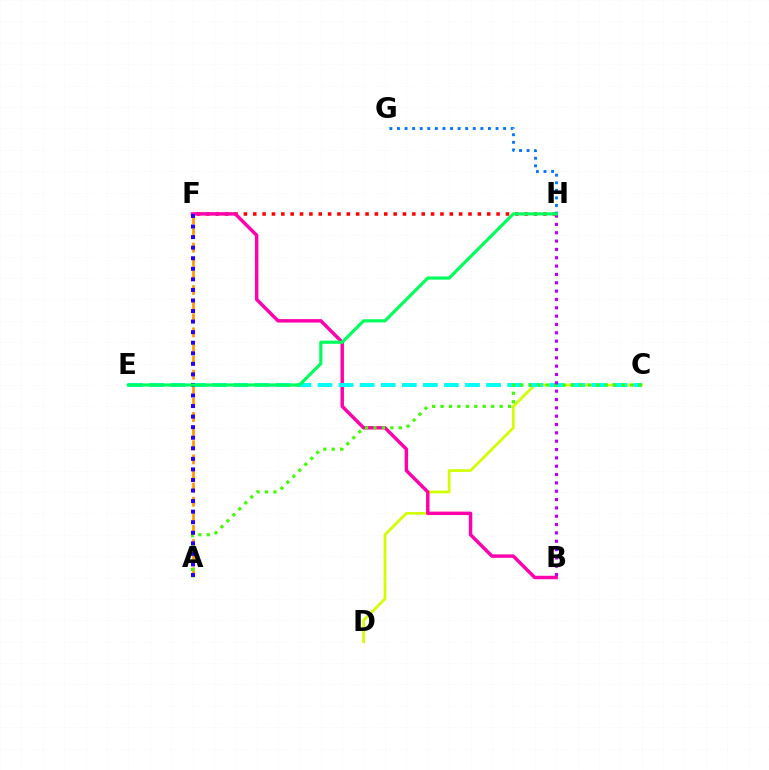{('A', 'F'): [{'color': '#ff9400', 'line_style': 'dashed', 'thickness': 1.92}, {'color': '#2500ff', 'line_style': 'dotted', 'thickness': 2.87}], ('F', 'H'): [{'color': '#ff0000', 'line_style': 'dotted', 'thickness': 2.54}], ('C', 'D'): [{'color': '#d1ff00', 'line_style': 'solid', 'thickness': 1.96}], ('G', 'H'): [{'color': '#0074ff', 'line_style': 'dotted', 'thickness': 2.06}], ('B', 'F'): [{'color': '#ff00ac', 'line_style': 'solid', 'thickness': 2.48}], ('C', 'E'): [{'color': '#00fff6', 'line_style': 'dashed', 'thickness': 2.86}], ('A', 'C'): [{'color': '#3dff00', 'line_style': 'dotted', 'thickness': 2.29}], ('B', 'H'): [{'color': '#b900ff', 'line_style': 'dotted', 'thickness': 2.27}], ('E', 'H'): [{'color': '#00ff5c', 'line_style': 'solid', 'thickness': 2.29}]}